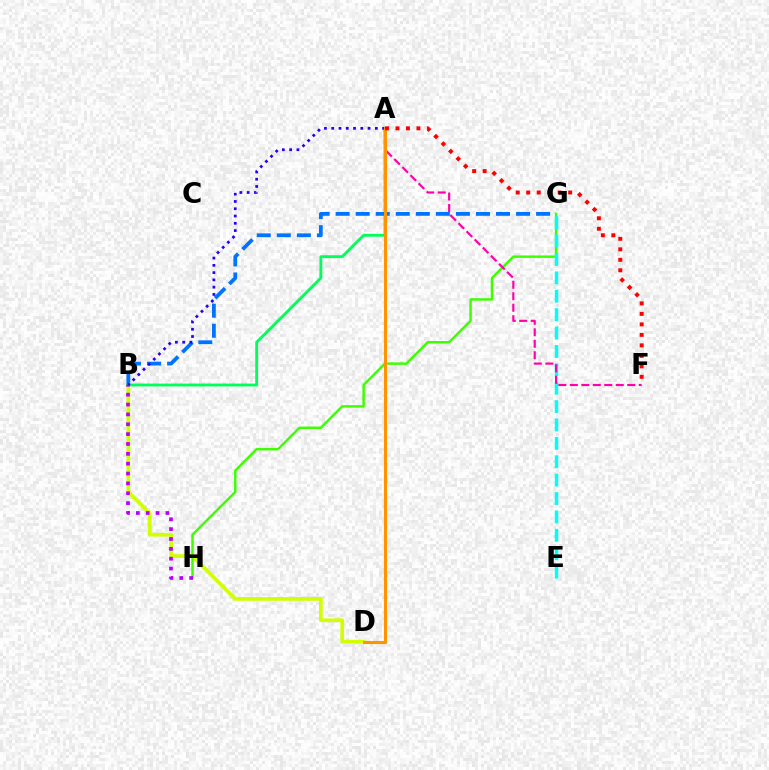{('A', 'B'): [{'color': '#00ff5c', 'line_style': 'solid', 'thickness': 2.05}, {'color': '#2500ff', 'line_style': 'dotted', 'thickness': 1.98}], ('B', 'D'): [{'color': '#d1ff00', 'line_style': 'solid', 'thickness': 2.68}], ('G', 'H'): [{'color': '#3dff00', 'line_style': 'solid', 'thickness': 1.77}], ('E', 'G'): [{'color': '#00fff6', 'line_style': 'dashed', 'thickness': 2.5}], ('B', 'H'): [{'color': '#b900ff', 'line_style': 'dotted', 'thickness': 2.68}], ('A', 'F'): [{'color': '#ff00ac', 'line_style': 'dashed', 'thickness': 1.56}, {'color': '#ff0000', 'line_style': 'dotted', 'thickness': 2.85}], ('B', 'G'): [{'color': '#0074ff', 'line_style': 'dashed', 'thickness': 2.72}], ('A', 'D'): [{'color': '#ff9400', 'line_style': 'solid', 'thickness': 2.24}]}